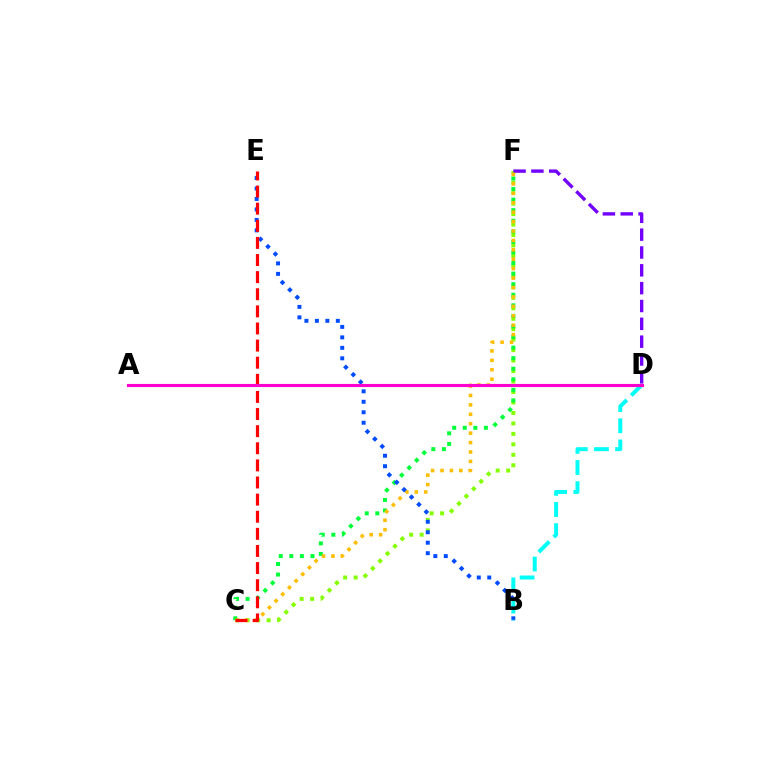{('C', 'F'): [{'color': '#84ff00', 'line_style': 'dotted', 'thickness': 2.84}, {'color': '#00ff39', 'line_style': 'dotted', 'thickness': 2.87}, {'color': '#ffbd00', 'line_style': 'dotted', 'thickness': 2.56}], ('D', 'F'): [{'color': '#7200ff', 'line_style': 'dashed', 'thickness': 2.42}], ('B', 'E'): [{'color': '#004bff', 'line_style': 'dotted', 'thickness': 2.84}], ('B', 'D'): [{'color': '#00fff6', 'line_style': 'dashed', 'thickness': 2.87}], ('C', 'E'): [{'color': '#ff0000', 'line_style': 'dashed', 'thickness': 2.32}], ('A', 'D'): [{'color': '#ff00cf', 'line_style': 'solid', 'thickness': 2.25}]}